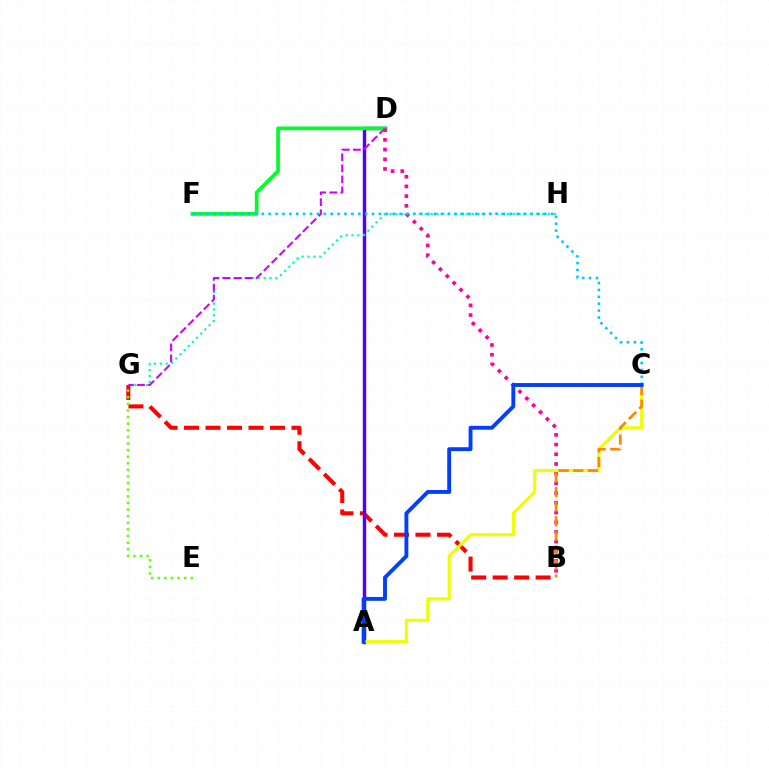{('B', 'G'): [{'color': '#ff0000', 'line_style': 'dashed', 'thickness': 2.92}], ('E', 'G'): [{'color': '#66ff00', 'line_style': 'dotted', 'thickness': 1.8}], ('A', 'D'): [{'color': '#4f00ff', 'line_style': 'solid', 'thickness': 2.48}], ('G', 'H'): [{'color': '#00ffaf', 'line_style': 'dotted', 'thickness': 1.59}], ('D', 'G'): [{'color': '#d600ff', 'line_style': 'dashed', 'thickness': 1.5}], ('D', 'F'): [{'color': '#00ff27', 'line_style': 'solid', 'thickness': 2.66}], ('B', 'D'): [{'color': '#ff00a0', 'line_style': 'dotted', 'thickness': 2.64}], ('A', 'C'): [{'color': '#eeff00', 'line_style': 'solid', 'thickness': 2.25}, {'color': '#003fff', 'line_style': 'solid', 'thickness': 2.8}], ('C', 'F'): [{'color': '#00c7ff', 'line_style': 'dotted', 'thickness': 1.87}], ('B', 'C'): [{'color': '#ff8800', 'line_style': 'dashed', 'thickness': 1.98}]}